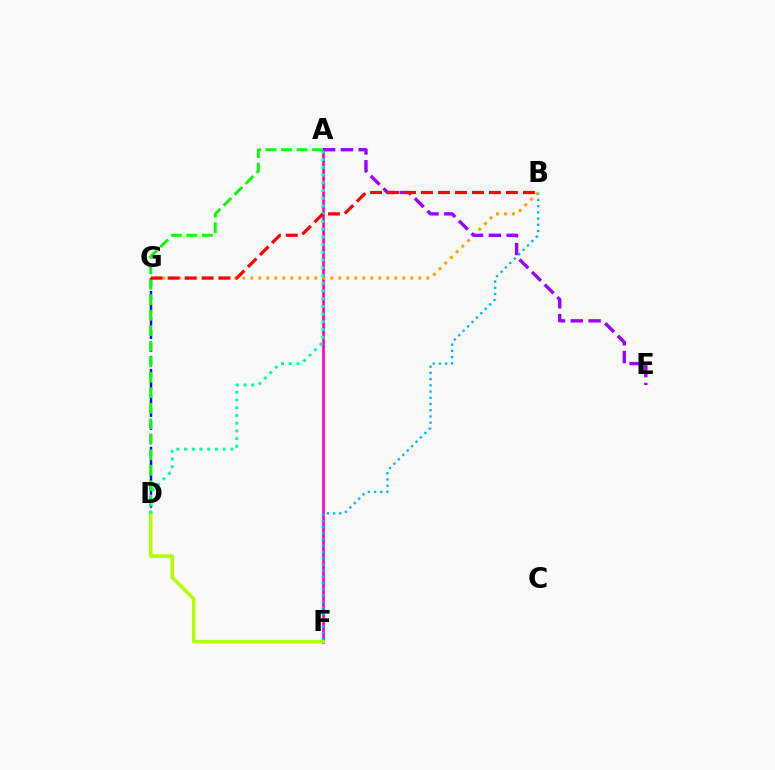{('A', 'F'): [{'color': '#ff00bd', 'line_style': 'solid', 'thickness': 1.94}], ('B', 'F'): [{'color': '#00b5ff', 'line_style': 'dotted', 'thickness': 1.69}], ('D', 'G'): [{'color': '#0010ff', 'line_style': 'dashed', 'thickness': 1.76}], ('D', 'F'): [{'color': '#b3ff00', 'line_style': 'solid', 'thickness': 2.55}], ('B', 'G'): [{'color': '#ffa500', 'line_style': 'dotted', 'thickness': 2.17}, {'color': '#ff0000', 'line_style': 'dashed', 'thickness': 2.31}], ('A', 'E'): [{'color': '#9b00ff', 'line_style': 'dashed', 'thickness': 2.42}], ('A', 'D'): [{'color': '#08ff00', 'line_style': 'dashed', 'thickness': 2.11}, {'color': '#00ff9d', 'line_style': 'dotted', 'thickness': 2.1}]}